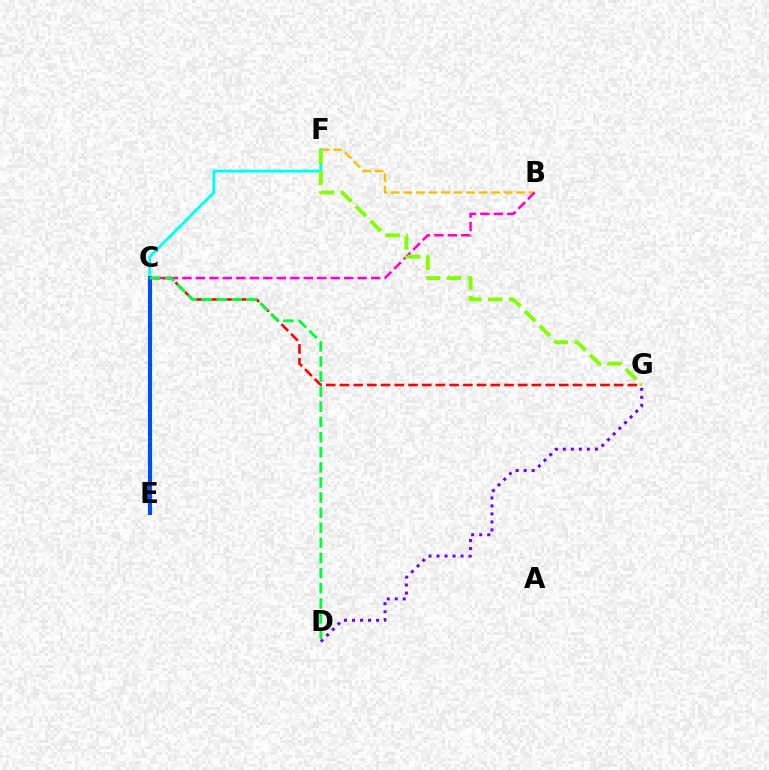{('B', 'F'): [{'color': '#ffbd00', 'line_style': 'dashed', 'thickness': 1.7}], ('B', 'C'): [{'color': '#ff00cf', 'line_style': 'dashed', 'thickness': 1.83}], ('C', 'F'): [{'color': '#00fff6', 'line_style': 'solid', 'thickness': 2.06}], ('C', 'G'): [{'color': '#ff0000', 'line_style': 'dashed', 'thickness': 1.86}], ('C', 'E'): [{'color': '#004bff', 'line_style': 'solid', 'thickness': 2.94}], ('F', 'G'): [{'color': '#84ff00', 'line_style': 'dashed', 'thickness': 2.83}], ('C', 'D'): [{'color': '#00ff39', 'line_style': 'dashed', 'thickness': 2.05}], ('D', 'G'): [{'color': '#7200ff', 'line_style': 'dotted', 'thickness': 2.18}]}